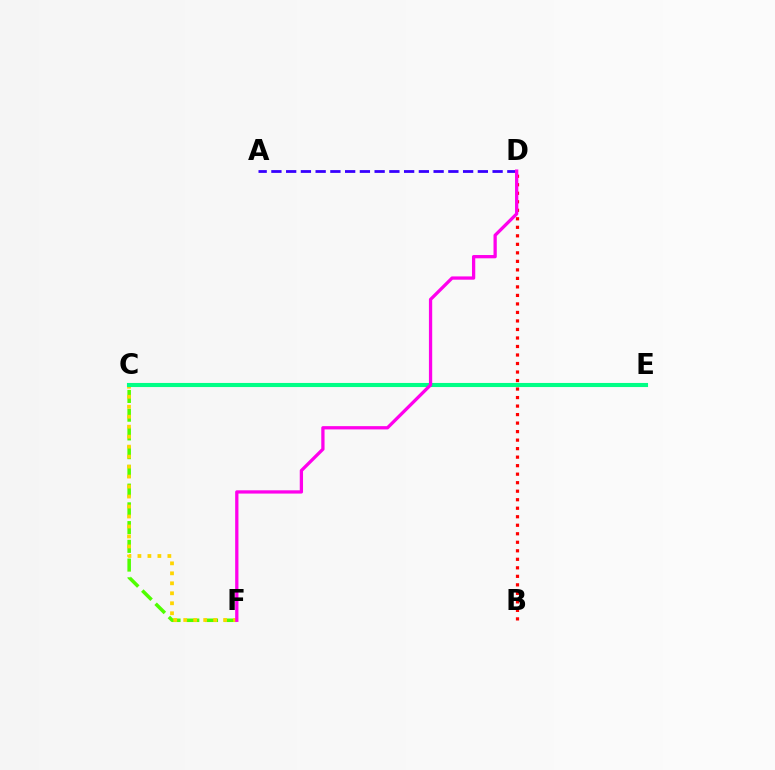{('C', 'F'): [{'color': '#4fff00', 'line_style': 'dashed', 'thickness': 2.55}, {'color': '#ffd500', 'line_style': 'dotted', 'thickness': 2.71}], ('A', 'D'): [{'color': '#3700ff', 'line_style': 'dashed', 'thickness': 2.0}], ('C', 'E'): [{'color': '#009eff', 'line_style': 'solid', 'thickness': 1.99}, {'color': '#00ff86', 'line_style': 'solid', 'thickness': 2.95}], ('B', 'D'): [{'color': '#ff0000', 'line_style': 'dotted', 'thickness': 2.31}], ('D', 'F'): [{'color': '#ff00ed', 'line_style': 'solid', 'thickness': 2.36}]}